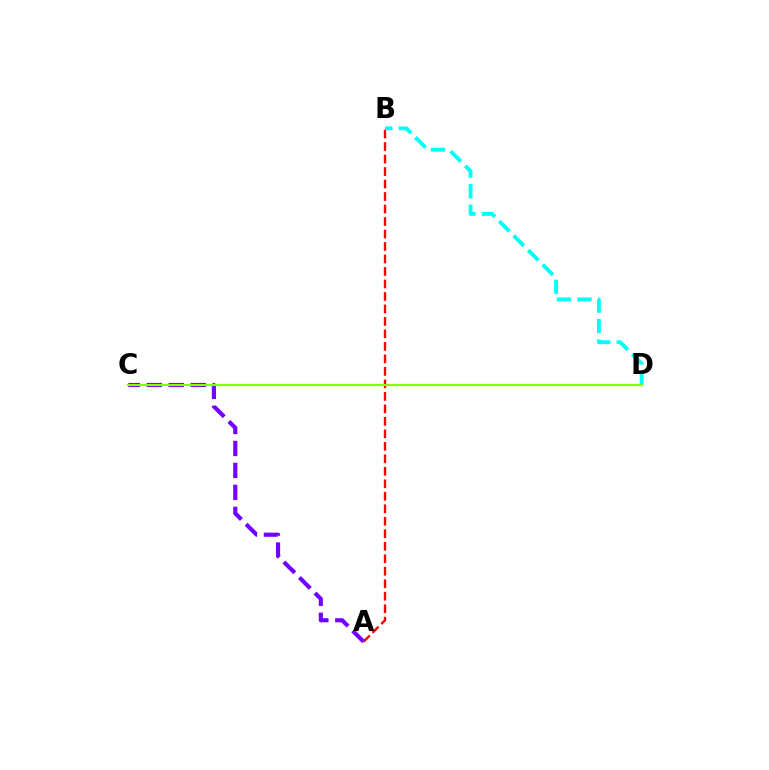{('A', 'B'): [{'color': '#ff0000', 'line_style': 'dashed', 'thickness': 1.7}], ('A', 'C'): [{'color': '#7200ff', 'line_style': 'dashed', 'thickness': 2.99}], ('B', 'D'): [{'color': '#00fff6', 'line_style': 'dashed', 'thickness': 2.79}], ('C', 'D'): [{'color': '#84ff00', 'line_style': 'solid', 'thickness': 1.53}]}